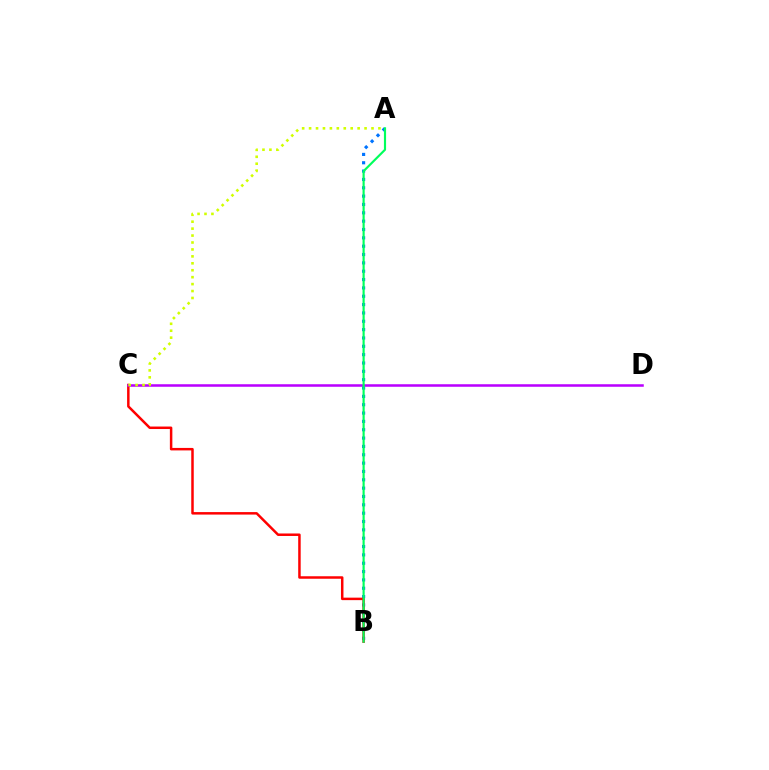{('A', 'B'): [{'color': '#0074ff', 'line_style': 'dotted', 'thickness': 2.27}, {'color': '#00ff5c', 'line_style': 'solid', 'thickness': 1.55}], ('B', 'C'): [{'color': '#ff0000', 'line_style': 'solid', 'thickness': 1.79}], ('C', 'D'): [{'color': '#b900ff', 'line_style': 'solid', 'thickness': 1.82}], ('A', 'C'): [{'color': '#d1ff00', 'line_style': 'dotted', 'thickness': 1.88}]}